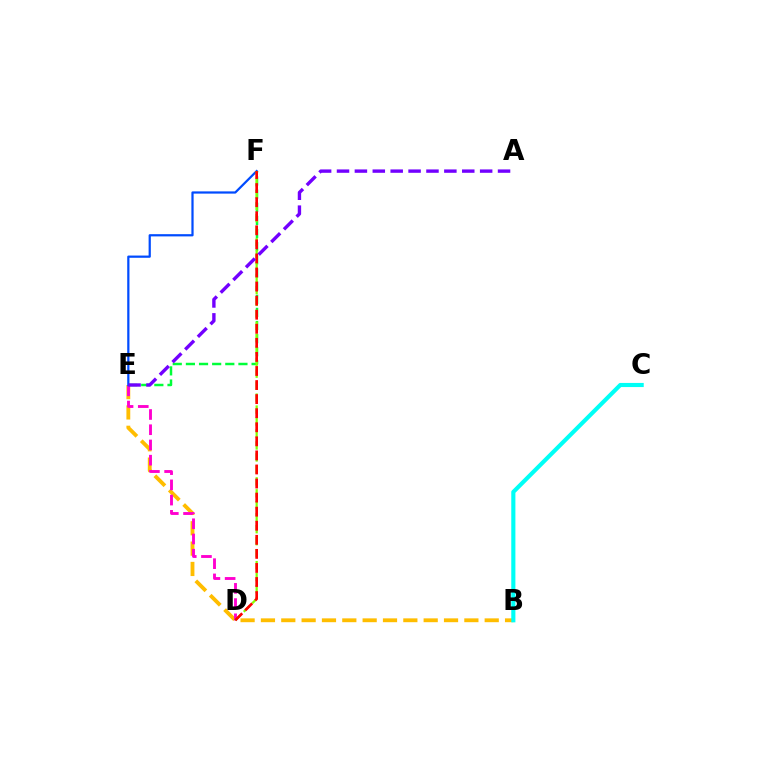{('B', 'E'): [{'color': '#ffbd00', 'line_style': 'dashed', 'thickness': 2.76}], ('E', 'F'): [{'color': '#00ff39', 'line_style': 'dashed', 'thickness': 1.78}, {'color': '#004bff', 'line_style': 'solid', 'thickness': 1.6}], ('D', 'E'): [{'color': '#ff00cf', 'line_style': 'dashed', 'thickness': 2.07}], ('B', 'C'): [{'color': '#00fff6', 'line_style': 'solid', 'thickness': 2.97}], ('D', 'F'): [{'color': '#84ff00', 'line_style': 'dashed', 'thickness': 1.63}, {'color': '#ff0000', 'line_style': 'dashed', 'thickness': 1.91}], ('A', 'E'): [{'color': '#7200ff', 'line_style': 'dashed', 'thickness': 2.43}]}